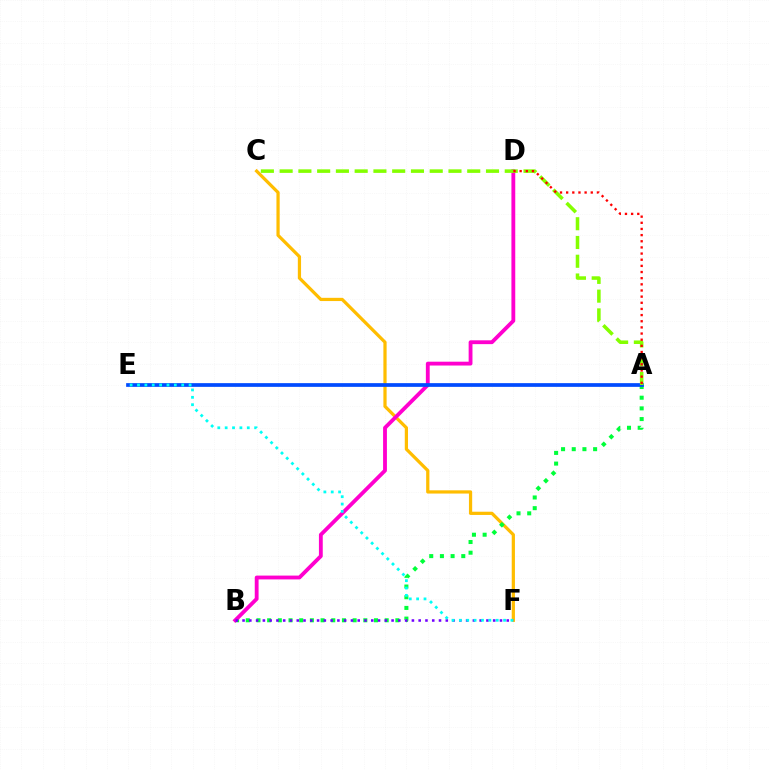{('C', 'F'): [{'color': '#ffbd00', 'line_style': 'solid', 'thickness': 2.33}], ('A', 'B'): [{'color': '#00ff39', 'line_style': 'dotted', 'thickness': 2.9}], ('B', 'D'): [{'color': '#ff00cf', 'line_style': 'solid', 'thickness': 2.76}], ('B', 'F'): [{'color': '#7200ff', 'line_style': 'dotted', 'thickness': 1.84}], ('A', 'E'): [{'color': '#004bff', 'line_style': 'solid', 'thickness': 2.67}], ('E', 'F'): [{'color': '#00fff6', 'line_style': 'dotted', 'thickness': 2.0}], ('A', 'C'): [{'color': '#84ff00', 'line_style': 'dashed', 'thickness': 2.55}], ('A', 'D'): [{'color': '#ff0000', 'line_style': 'dotted', 'thickness': 1.67}]}